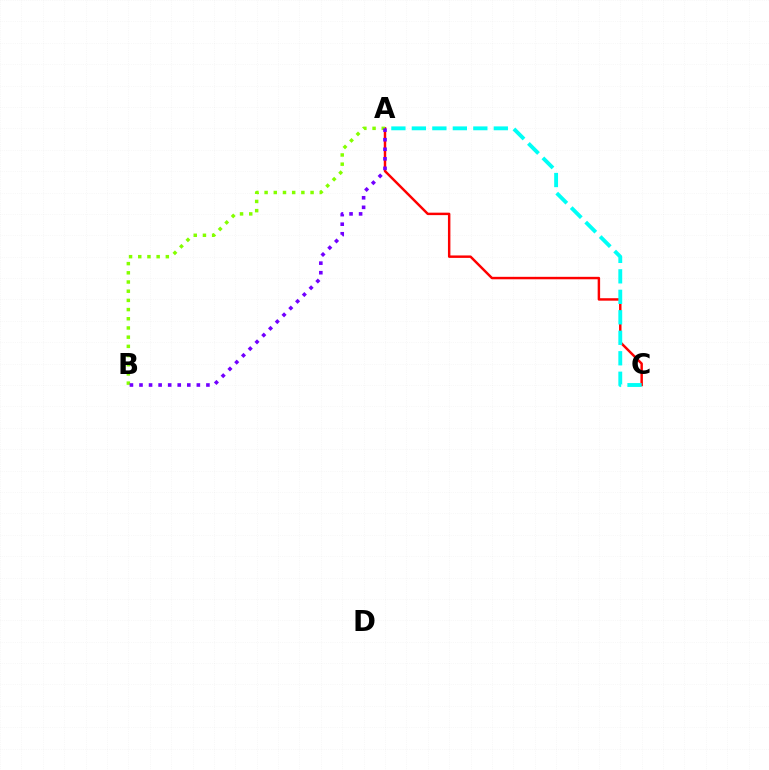{('A', 'C'): [{'color': '#ff0000', 'line_style': 'solid', 'thickness': 1.77}, {'color': '#00fff6', 'line_style': 'dashed', 'thickness': 2.78}], ('A', 'B'): [{'color': '#84ff00', 'line_style': 'dotted', 'thickness': 2.5}, {'color': '#7200ff', 'line_style': 'dotted', 'thickness': 2.6}]}